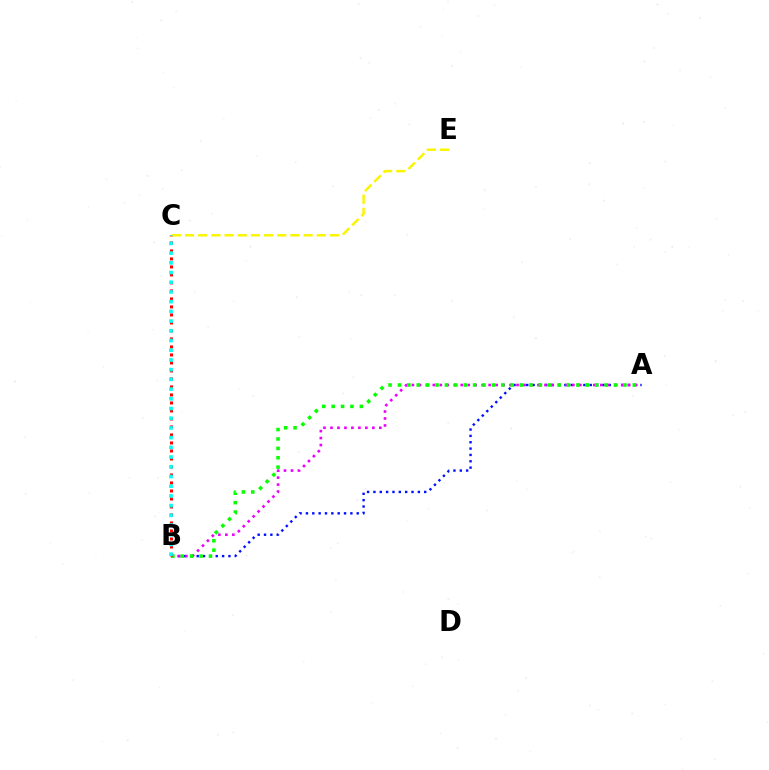{('A', 'B'): [{'color': '#0010ff', 'line_style': 'dotted', 'thickness': 1.72}, {'color': '#ee00ff', 'line_style': 'dotted', 'thickness': 1.9}, {'color': '#08ff00', 'line_style': 'dotted', 'thickness': 2.55}], ('B', 'C'): [{'color': '#ff0000', 'line_style': 'dotted', 'thickness': 2.17}, {'color': '#00fff6', 'line_style': 'dotted', 'thickness': 2.64}], ('C', 'E'): [{'color': '#fcf500', 'line_style': 'dashed', 'thickness': 1.79}]}